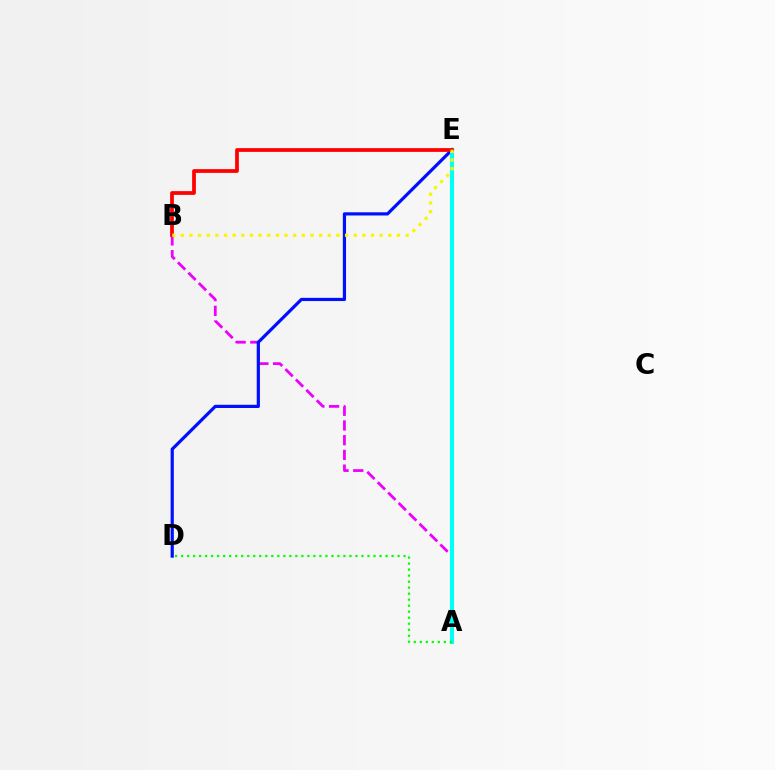{('A', 'B'): [{'color': '#ee00ff', 'line_style': 'dashed', 'thickness': 2.0}], ('D', 'E'): [{'color': '#0010ff', 'line_style': 'solid', 'thickness': 2.31}], ('A', 'E'): [{'color': '#00fff6', 'line_style': 'solid', 'thickness': 2.93}], ('B', 'E'): [{'color': '#ff0000', 'line_style': 'solid', 'thickness': 2.69}, {'color': '#fcf500', 'line_style': 'dotted', 'thickness': 2.35}], ('A', 'D'): [{'color': '#08ff00', 'line_style': 'dotted', 'thickness': 1.63}]}